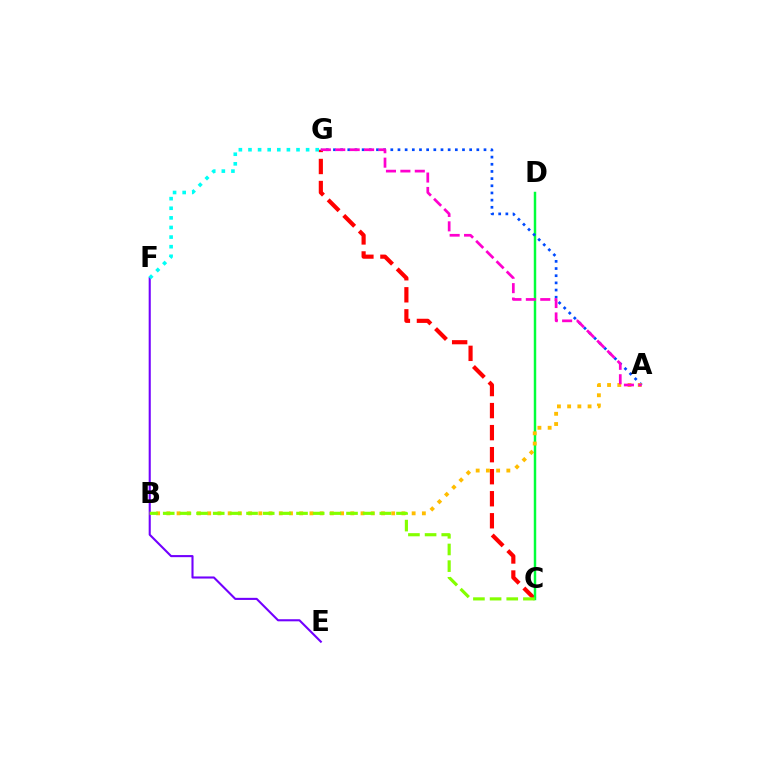{('E', 'F'): [{'color': '#7200ff', 'line_style': 'solid', 'thickness': 1.51}], ('C', 'G'): [{'color': '#ff0000', 'line_style': 'dashed', 'thickness': 2.99}], ('C', 'D'): [{'color': '#00ff39', 'line_style': 'solid', 'thickness': 1.77}], ('A', 'G'): [{'color': '#004bff', 'line_style': 'dotted', 'thickness': 1.95}, {'color': '#ff00cf', 'line_style': 'dashed', 'thickness': 1.96}], ('A', 'B'): [{'color': '#ffbd00', 'line_style': 'dotted', 'thickness': 2.78}], ('B', 'C'): [{'color': '#84ff00', 'line_style': 'dashed', 'thickness': 2.26}], ('F', 'G'): [{'color': '#00fff6', 'line_style': 'dotted', 'thickness': 2.61}]}